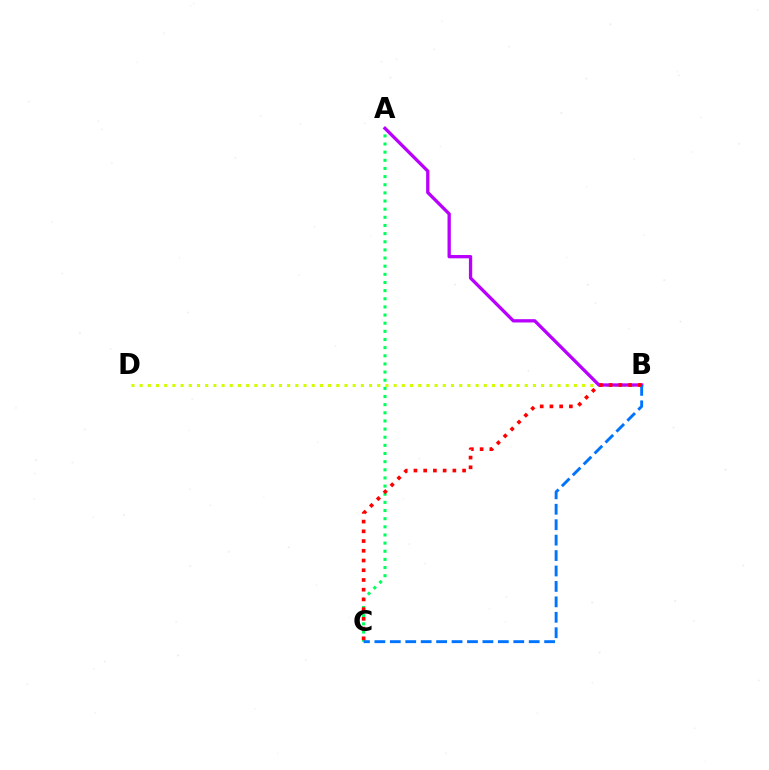{('A', 'C'): [{'color': '#00ff5c', 'line_style': 'dotted', 'thickness': 2.21}], ('B', 'D'): [{'color': '#d1ff00', 'line_style': 'dotted', 'thickness': 2.23}], ('A', 'B'): [{'color': '#b900ff', 'line_style': 'solid', 'thickness': 2.38}], ('B', 'C'): [{'color': '#0074ff', 'line_style': 'dashed', 'thickness': 2.1}, {'color': '#ff0000', 'line_style': 'dotted', 'thickness': 2.64}]}